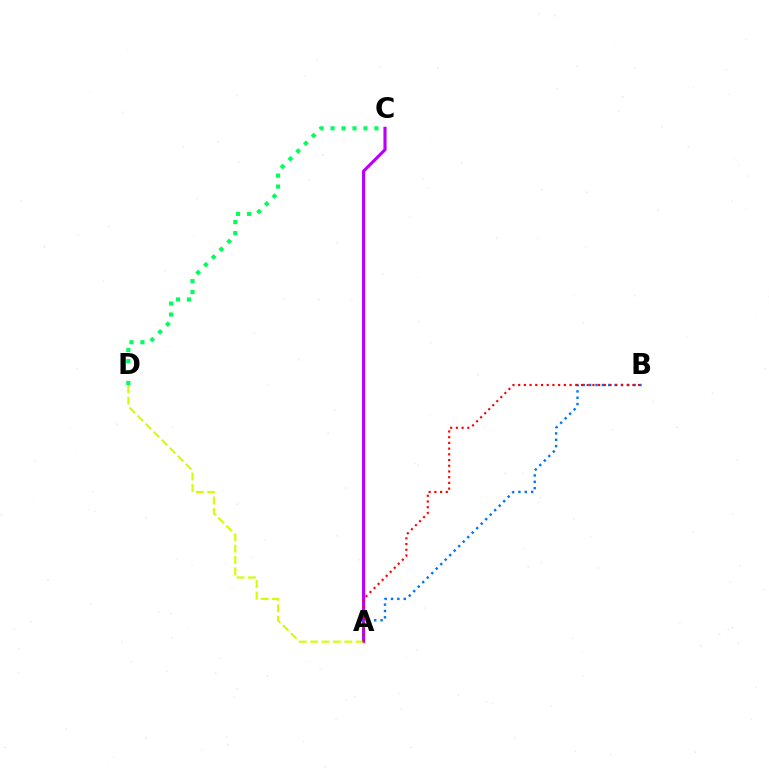{('A', 'C'): [{'color': '#b900ff', 'line_style': 'solid', 'thickness': 2.26}], ('A', 'D'): [{'color': '#d1ff00', 'line_style': 'dashed', 'thickness': 1.55}], ('C', 'D'): [{'color': '#00ff5c', 'line_style': 'dotted', 'thickness': 2.98}], ('A', 'B'): [{'color': '#0074ff', 'line_style': 'dotted', 'thickness': 1.73}, {'color': '#ff0000', 'line_style': 'dotted', 'thickness': 1.55}]}